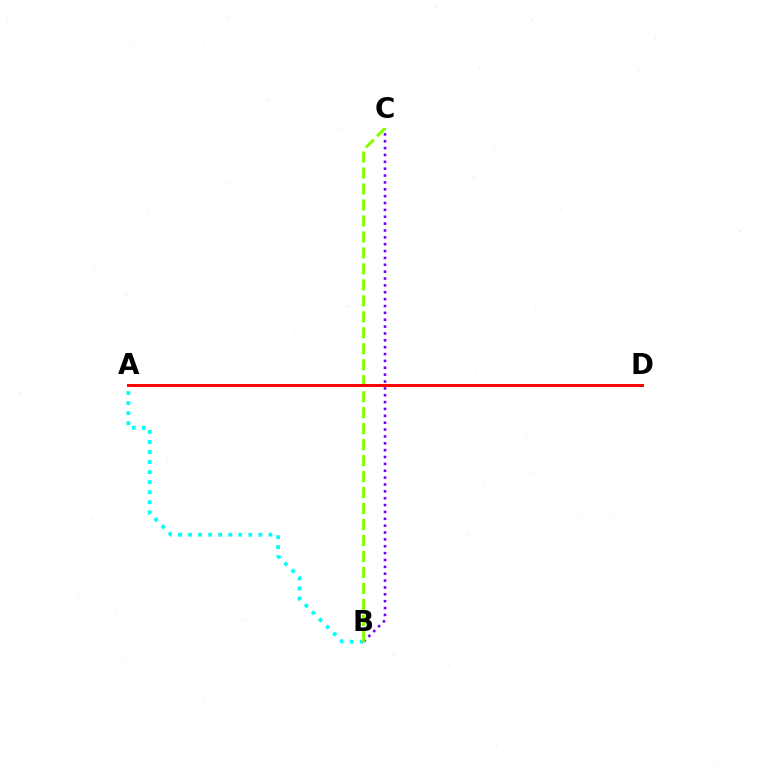{('A', 'B'): [{'color': '#00fff6', 'line_style': 'dotted', 'thickness': 2.73}], ('B', 'C'): [{'color': '#7200ff', 'line_style': 'dotted', 'thickness': 1.87}, {'color': '#84ff00', 'line_style': 'dashed', 'thickness': 2.17}], ('A', 'D'): [{'color': '#ff0000', 'line_style': 'solid', 'thickness': 2.12}]}